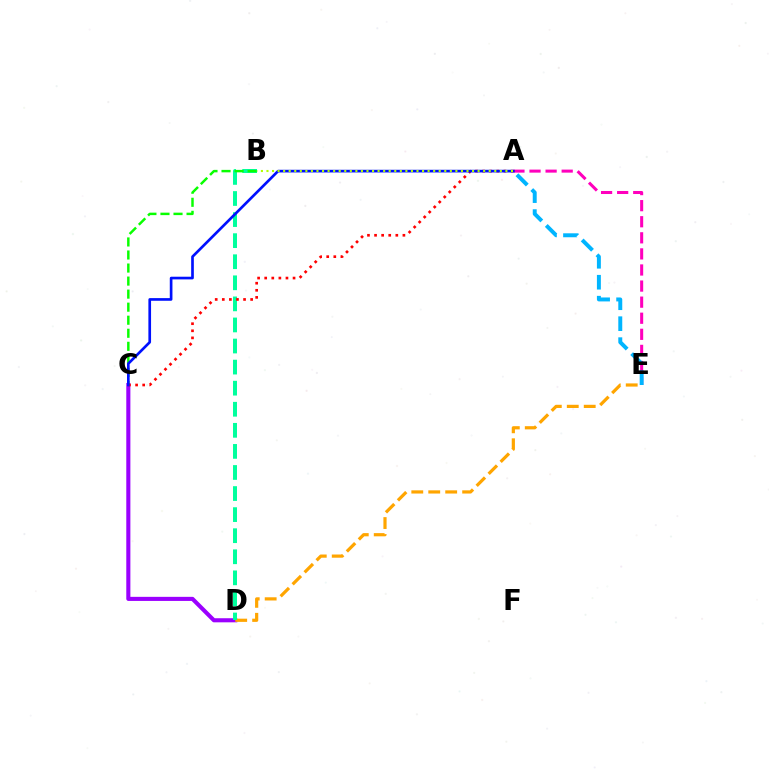{('C', 'D'): [{'color': '#9b00ff', 'line_style': 'solid', 'thickness': 2.94}], ('D', 'E'): [{'color': '#ffa500', 'line_style': 'dashed', 'thickness': 2.3}], ('B', 'D'): [{'color': '#00ff9d', 'line_style': 'dashed', 'thickness': 2.86}], ('B', 'C'): [{'color': '#08ff00', 'line_style': 'dashed', 'thickness': 1.77}], ('A', 'E'): [{'color': '#ff00bd', 'line_style': 'dashed', 'thickness': 2.18}, {'color': '#00b5ff', 'line_style': 'dashed', 'thickness': 2.85}], ('A', 'C'): [{'color': '#ff0000', 'line_style': 'dotted', 'thickness': 1.93}, {'color': '#0010ff', 'line_style': 'solid', 'thickness': 1.92}], ('A', 'B'): [{'color': '#b3ff00', 'line_style': 'dotted', 'thickness': 1.51}]}